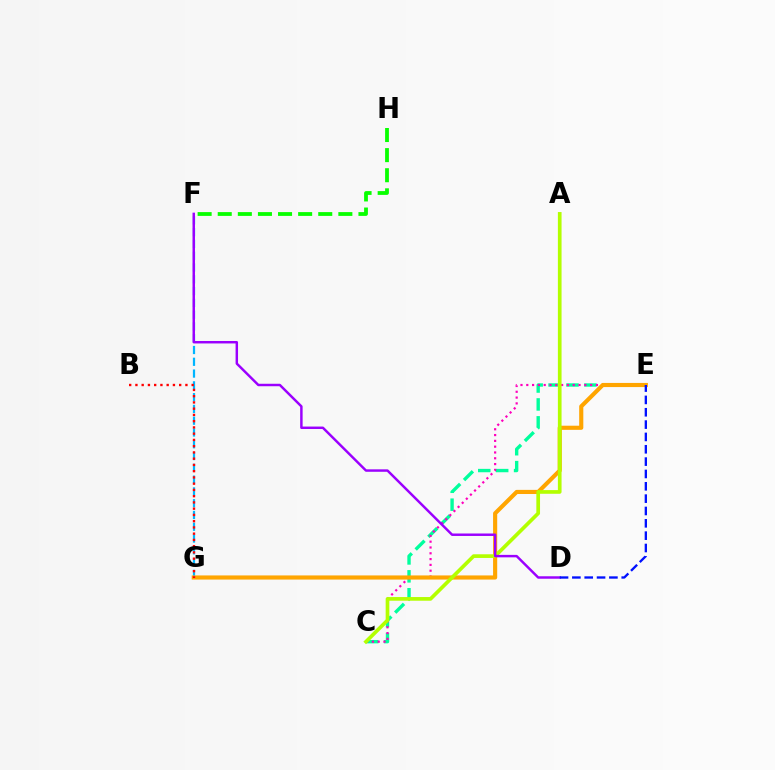{('C', 'E'): [{'color': '#00ff9d', 'line_style': 'dashed', 'thickness': 2.43}, {'color': '#ff00bd', 'line_style': 'dotted', 'thickness': 1.58}], ('F', 'G'): [{'color': '#00b5ff', 'line_style': 'dashed', 'thickness': 1.6}], ('E', 'G'): [{'color': '#ffa500', 'line_style': 'solid', 'thickness': 2.97}], ('A', 'C'): [{'color': '#b3ff00', 'line_style': 'solid', 'thickness': 2.65}], ('D', 'F'): [{'color': '#9b00ff', 'line_style': 'solid', 'thickness': 1.77}], ('B', 'G'): [{'color': '#ff0000', 'line_style': 'dotted', 'thickness': 1.7}], ('D', 'E'): [{'color': '#0010ff', 'line_style': 'dashed', 'thickness': 1.68}], ('F', 'H'): [{'color': '#08ff00', 'line_style': 'dashed', 'thickness': 2.73}]}